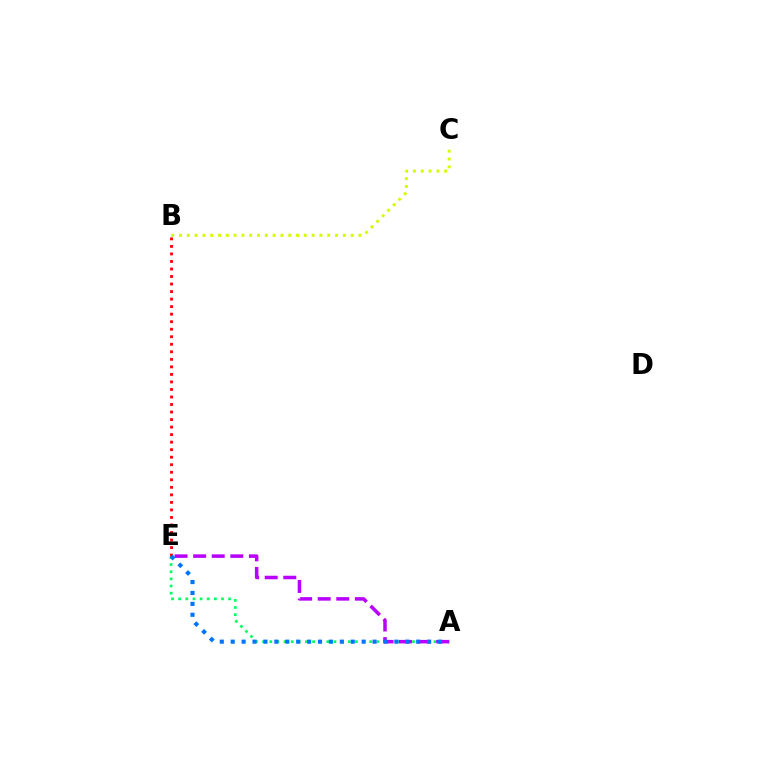{('B', 'C'): [{'color': '#d1ff00', 'line_style': 'dotted', 'thickness': 2.12}], ('A', 'E'): [{'color': '#00ff5c', 'line_style': 'dotted', 'thickness': 1.94}, {'color': '#b900ff', 'line_style': 'dashed', 'thickness': 2.53}, {'color': '#0074ff', 'line_style': 'dotted', 'thickness': 2.96}], ('B', 'E'): [{'color': '#ff0000', 'line_style': 'dotted', 'thickness': 2.05}]}